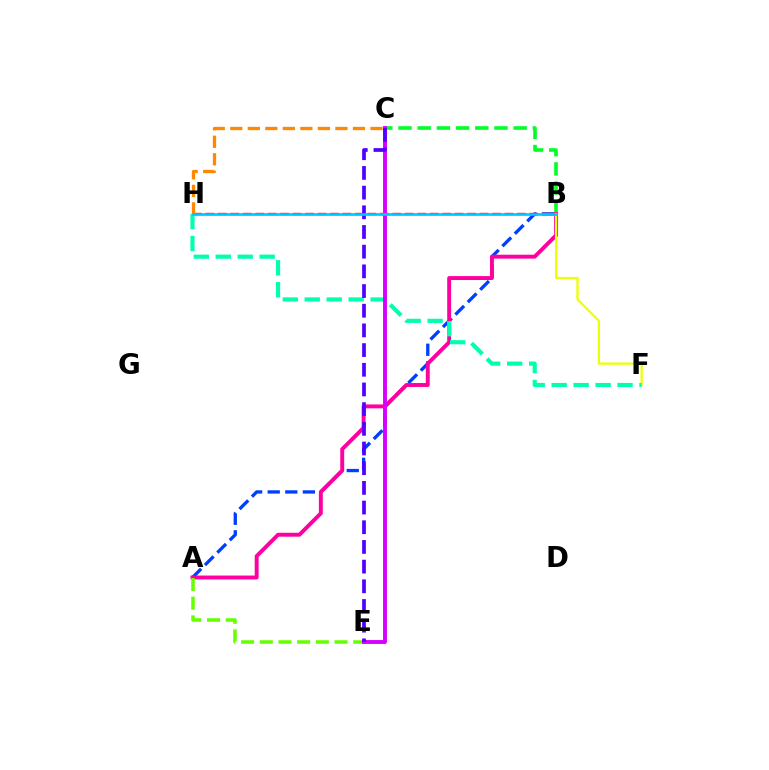{('A', 'B'): [{'color': '#003fff', 'line_style': 'dashed', 'thickness': 2.39}, {'color': '#ff00a0', 'line_style': 'solid', 'thickness': 2.82}], ('B', 'C'): [{'color': '#00ff27', 'line_style': 'dashed', 'thickness': 2.61}], ('B', 'H'): [{'color': '#ff0000', 'line_style': 'dashed', 'thickness': 1.69}, {'color': '#00c7ff', 'line_style': 'solid', 'thickness': 1.9}], ('C', 'H'): [{'color': '#ff8800', 'line_style': 'dashed', 'thickness': 2.38}], ('A', 'E'): [{'color': '#66ff00', 'line_style': 'dashed', 'thickness': 2.54}], ('B', 'F'): [{'color': '#eeff00', 'line_style': 'solid', 'thickness': 1.65}], ('F', 'H'): [{'color': '#00ffaf', 'line_style': 'dashed', 'thickness': 2.98}], ('C', 'E'): [{'color': '#d600ff', 'line_style': 'solid', 'thickness': 2.8}, {'color': '#4f00ff', 'line_style': 'dashed', 'thickness': 2.67}]}